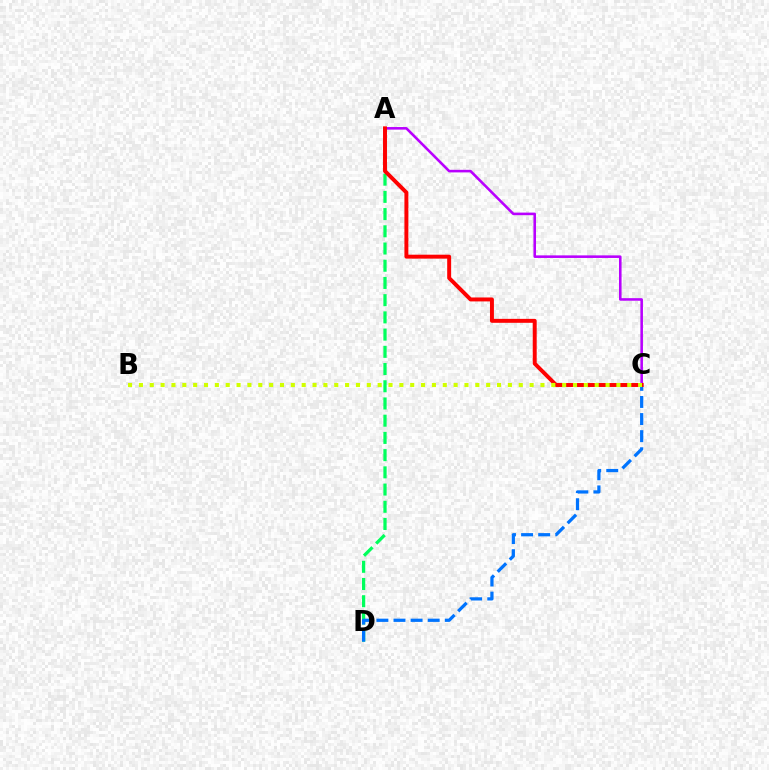{('A', 'D'): [{'color': '#00ff5c', 'line_style': 'dashed', 'thickness': 2.34}], ('A', 'C'): [{'color': '#b900ff', 'line_style': 'solid', 'thickness': 1.86}, {'color': '#ff0000', 'line_style': 'solid', 'thickness': 2.84}], ('C', 'D'): [{'color': '#0074ff', 'line_style': 'dashed', 'thickness': 2.32}], ('B', 'C'): [{'color': '#d1ff00', 'line_style': 'dotted', 'thickness': 2.95}]}